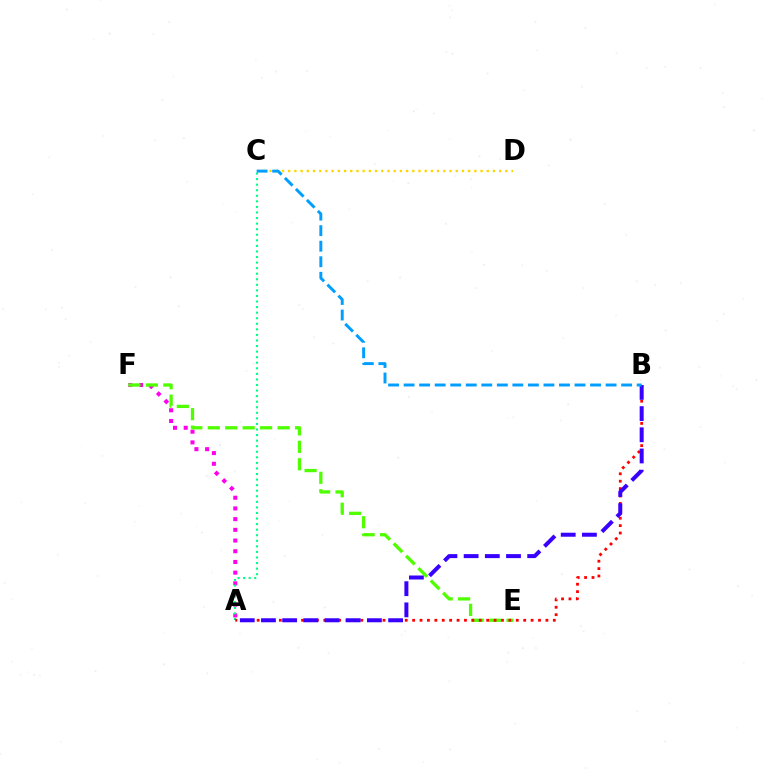{('A', 'F'): [{'color': '#ff00ed', 'line_style': 'dotted', 'thickness': 2.91}], ('E', 'F'): [{'color': '#4fff00', 'line_style': 'dashed', 'thickness': 2.37}], ('C', 'D'): [{'color': '#ffd500', 'line_style': 'dotted', 'thickness': 1.69}], ('A', 'C'): [{'color': '#00ff86', 'line_style': 'dotted', 'thickness': 1.51}], ('A', 'B'): [{'color': '#ff0000', 'line_style': 'dotted', 'thickness': 2.01}, {'color': '#3700ff', 'line_style': 'dashed', 'thickness': 2.88}], ('B', 'C'): [{'color': '#009eff', 'line_style': 'dashed', 'thickness': 2.11}]}